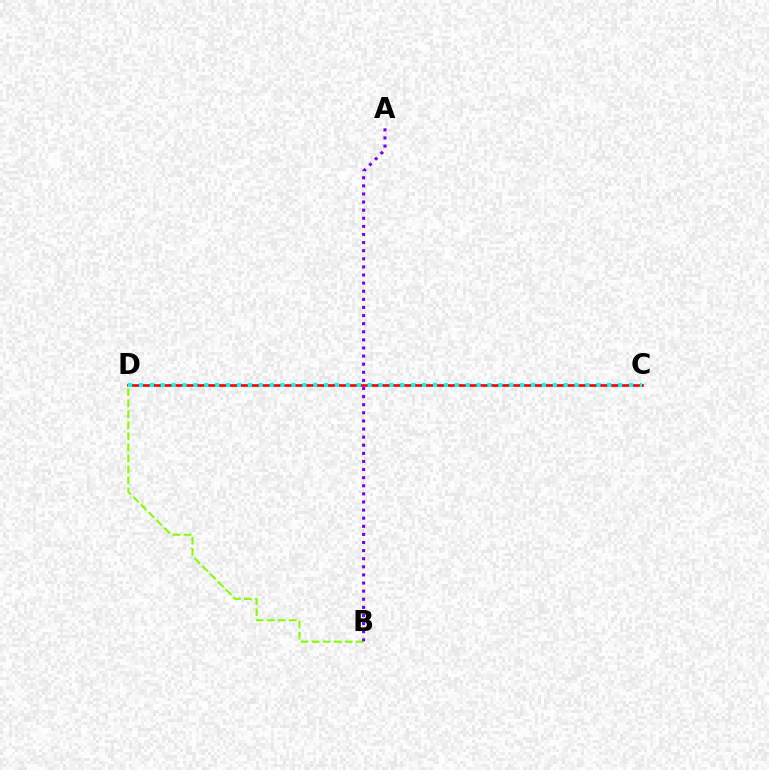{('C', 'D'): [{'color': '#ff0000', 'line_style': 'solid', 'thickness': 1.9}, {'color': '#00fff6', 'line_style': 'dotted', 'thickness': 2.96}], ('B', 'D'): [{'color': '#84ff00', 'line_style': 'dashed', 'thickness': 1.5}], ('A', 'B'): [{'color': '#7200ff', 'line_style': 'dotted', 'thickness': 2.2}]}